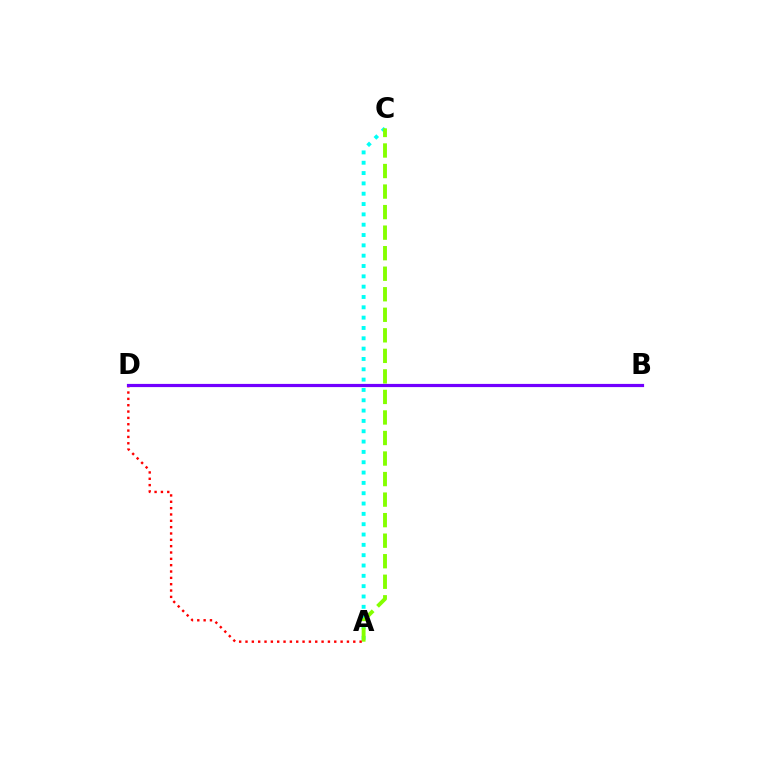{('A', 'C'): [{'color': '#00fff6', 'line_style': 'dotted', 'thickness': 2.81}, {'color': '#84ff00', 'line_style': 'dashed', 'thickness': 2.79}], ('A', 'D'): [{'color': '#ff0000', 'line_style': 'dotted', 'thickness': 1.72}], ('B', 'D'): [{'color': '#7200ff', 'line_style': 'solid', 'thickness': 2.3}]}